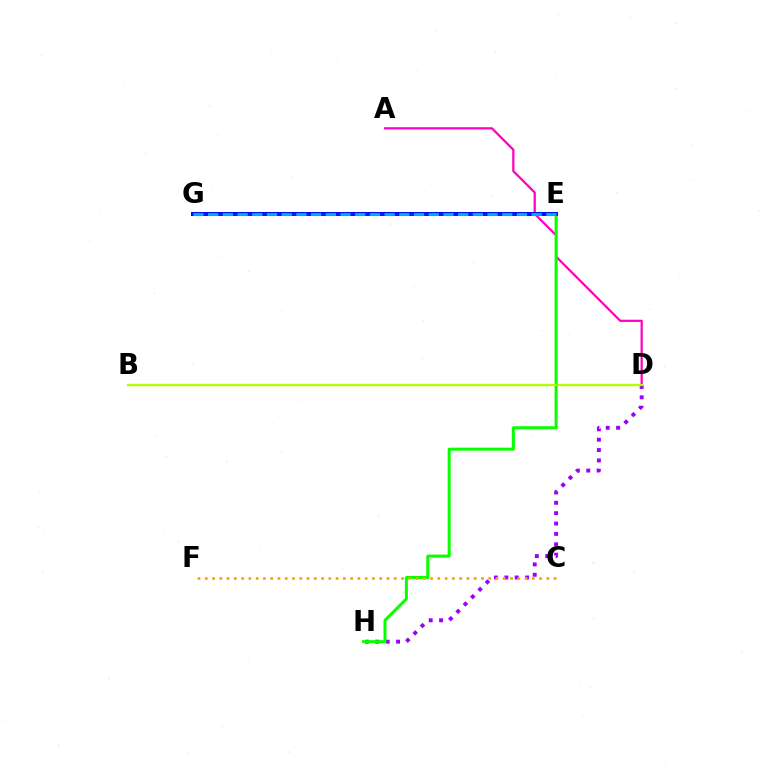{('E', 'G'): [{'color': '#ff0000', 'line_style': 'dashed', 'thickness': 1.91}, {'color': '#00ff9d', 'line_style': 'dotted', 'thickness': 1.92}, {'color': '#0010ff', 'line_style': 'solid', 'thickness': 2.91}, {'color': '#00b5ff', 'line_style': 'dashed', 'thickness': 2.0}], ('D', 'H'): [{'color': '#9b00ff', 'line_style': 'dotted', 'thickness': 2.82}], ('A', 'D'): [{'color': '#ff00bd', 'line_style': 'solid', 'thickness': 1.6}], ('E', 'H'): [{'color': '#08ff00', 'line_style': 'solid', 'thickness': 2.17}], ('C', 'F'): [{'color': '#ffa500', 'line_style': 'dotted', 'thickness': 1.97}], ('B', 'D'): [{'color': '#b3ff00', 'line_style': 'solid', 'thickness': 1.67}]}